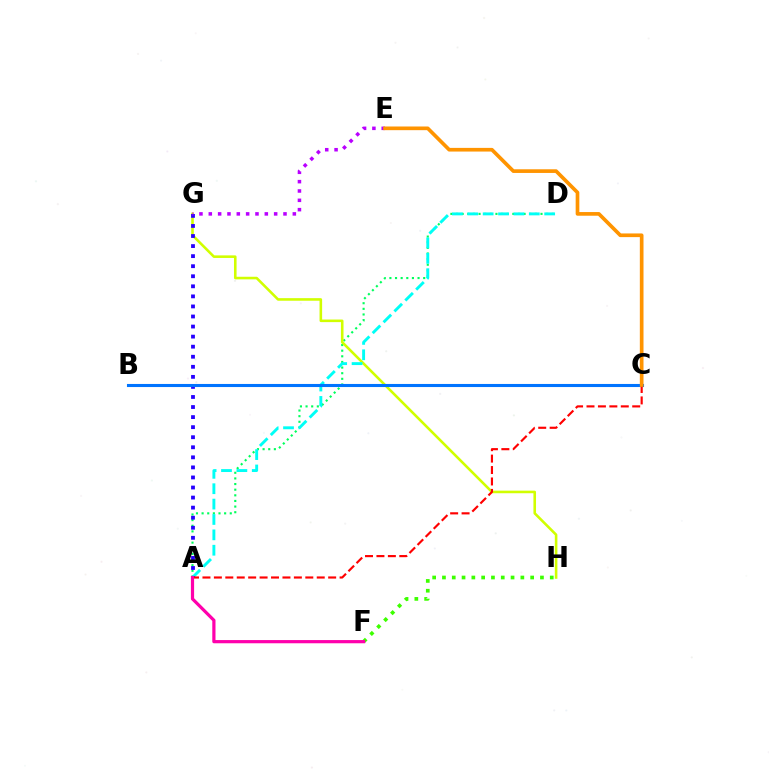{('A', 'D'): [{'color': '#00ff5c', 'line_style': 'dotted', 'thickness': 1.53}, {'color': '#00fff6', 'line_style': 'dashed', 'thickness': 2.09}], ('G', 'H'): [{'color': '#d1ff00', 'line_style': 'solid', 'thickness': 1.86}], ('F', 'H'): [{'color': '#3dff00', 'line_style': 'dotted', 'thickness': 2.66}], ('A', 'G'): [{'color': '#2500ff', 'line_style': 'dotted', 'thickness': 2.73}], ('B', 'C'): [{'color': '#0074ff', 'line_style': 'solid', 'thickness': 2.22}], ('E', 'G'): [{'color': '#b900ff', 'line_style': 'dotted', 'thickness': 2.54}], ('A', 'C'): [{'color': '#ff0000', 'line_style': 'dashed', 'thickness': 1.55}], ('A', 'F'): [{'color': '#ff00ac', 'line_style': 'solid', 'thickness': 2.31}], ('C', 'E'): [{'color': '#ff9400', 'line_style': 'solid', 'thickness': 2.64}]}